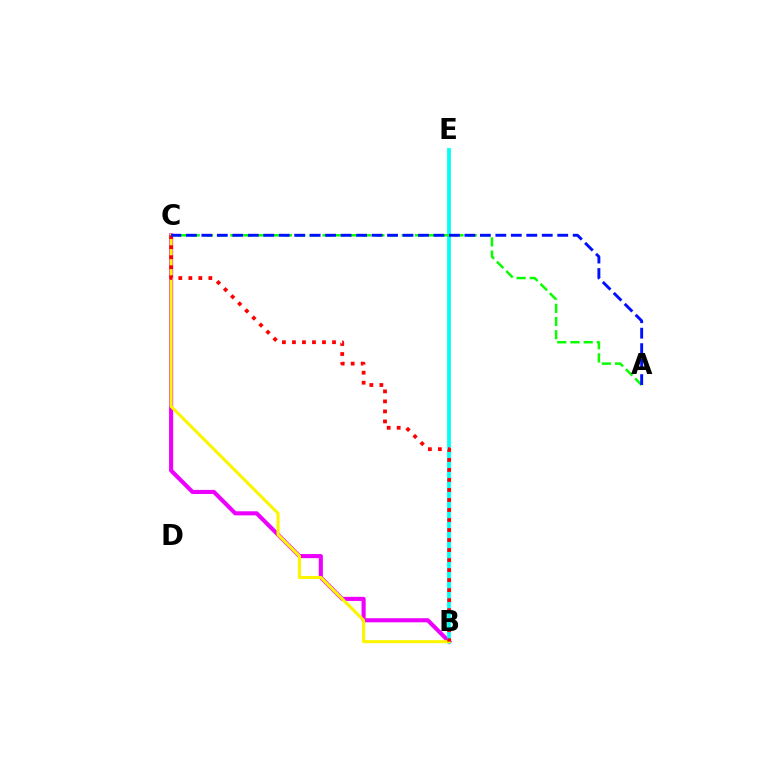{('B', 'C'): [{'color': '#ee00ff', 'line_style': 'solid', 'thickness': 2.95}, {'color': '#fcf500', 'line_style': 'solid', 'thickness': 2.21}, {'color': '#ff0000', 'line_style': 'dotted', 'thickness': 2.72}], ('B', 'E'): [{'color': '#00fff6', 'line_style': 'solid', 'thickness': 2.7}], ('A', 'C'): [{'color': '#08ff00', 'line_style': 'dashed', 'thickness': 1.79}, {'color': '#0010ff', 'line_style': 'dashed', 'thickness': 2.1}]}